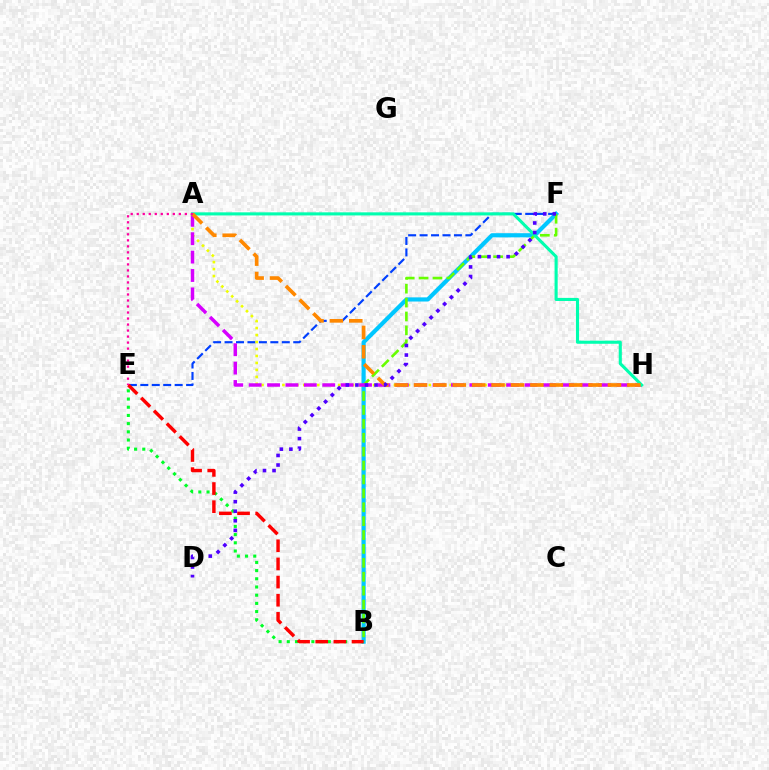{('E', 'F'): [{'color': '#003fff', 'line_style': 'dashed', 'thickness': 1.56}], ('B', 'F'): [{'color': '#00c7ff', 'line_style': 'solid', 'thickness': 2.99}, {'color': '#66ff00', 'line_style': 'dashed', 'thickness': 1.89}], ('B', 'E'): [{'color': '#00ff27', 'line_style': 'dotted', 'thickness': 2.23}, {'color': '#ff0000', 'line_style': 'dashed', 'thickness': 2.47}], ('A', 'H'): [{'color': '#eeff00', 'line_style': 'dotted', 'thickness': 1.89}, {'color': '#d600ff', 'line_style': 'dashed', 'thickness': 2.5}, {'color': '#00ffaf', 'line_style': 'solid', 'thickness': 2.23}, {'color': '#ff8800', 'line_style': 'dashed', 'thickness': 2.63}], ('D', 'F'): [{'color': '#4f00ff', 'line_style': 'dotted', 'thickness': 2.6}], ('A', 'E'): [{'color': '#ff00a0', 'line_style': 'dotted', 'thickness': 1.63}]}